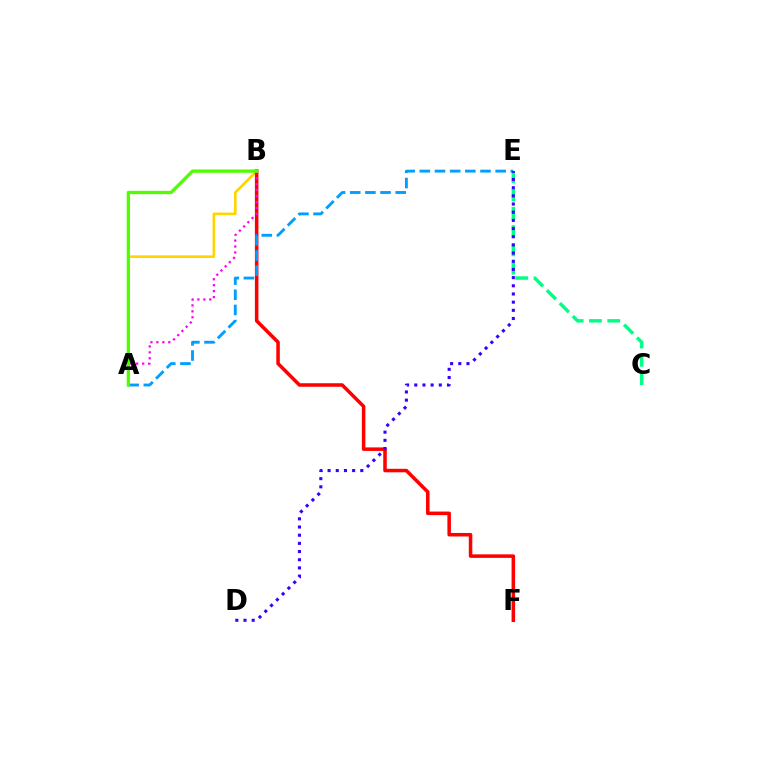{('A', 'B'): [{'color': '#ffd500', 'line_style': 'solid', 'thickness': 1.9}, {'color': '#ff00ed', 'line_style': 'dotted', 'thickness': 1.61}, {'color': '#4fff00', 'line_style': 'solid', 'thickness': 2.37}], ('C', 'E'): [{'color': '#00ff86', 'line_style': 'dashed', 'thickness': 2.48}], ('B', 'F'): [{'color': '#ff0000', 'line_style': 'solid', 'thickness': 2.54}], ('A', 'E'): [{'color': '#009eff', 'line_style': 'dashed', 'thickness': 2.06}], ('D', 'E'): [{'color': '#3700ff', 'line_style': 'dotted', 'thickness': 2.22}]}